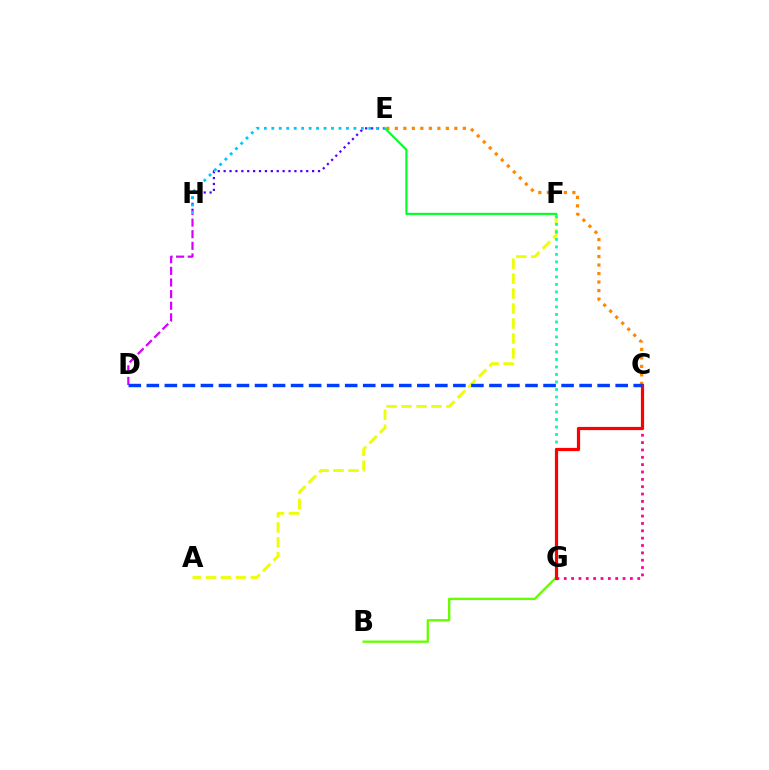{('A', 'F'): [{'color': '#eeff00', 'line_style': 'dashed', 'thickness': 2.03}], ('C', 'E'): [{'color': '#ff8800', 'line_style': 'dotted', 'thickness': 2.31}], ('F', 'G'): [{'color': '#00ffaf', 'line_style': 'dotted', 'thickness': 2.04}], ('E', 'F'): [{'color': '#00ff27', 'line_style': 'solid', 'thickness': 1.53}], ('E', 'H'): [{'color': '#4f00ff', 'line_style': 'dotted', 'thickness': 1.6}, {'color': '#00c7ff', 'line_style': 'dotted', 'thickness': 2.03}], ('D', 'H'): [{'color': '#d600ff', 'line_style': 'dashed', 'thickness': 1.58}], ('C', 'G'): [{'color': '#ff00a0', 'line_style': 'dotted', 'thickness': 2.0}, {'color': '#ff0000', 'line_style': 'solid', 'thickness': 2.31}], ('B', 'G'): [{'color': '#66ff00', 'line_style': 'solid', 'thickness': 1.69}], ('C', 'D'): [{'color': '#003fff', 'line_style': 'dashed', 'thickness': 2.45}]}